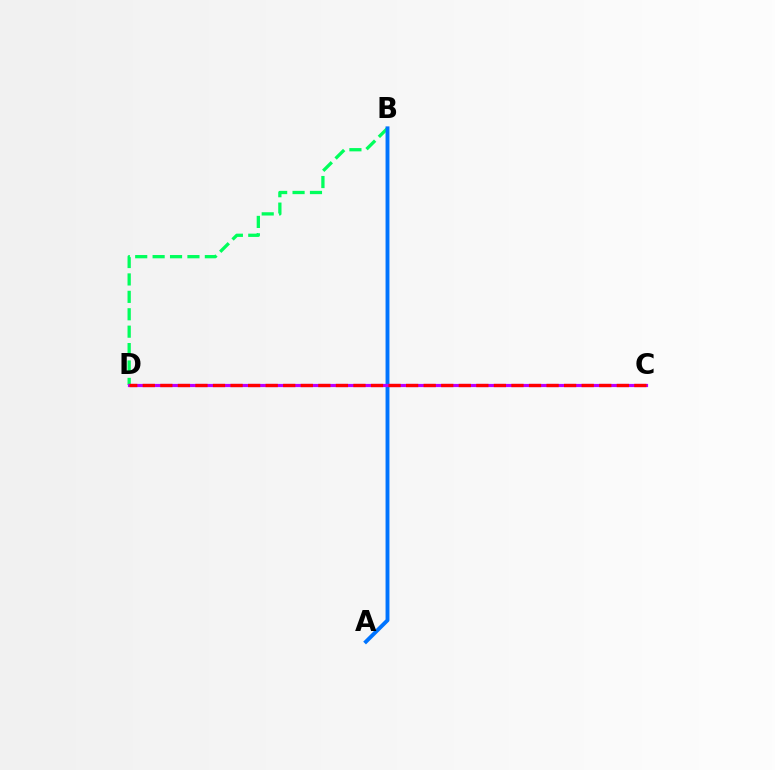{('B', 'D'): [{'color': '#00ff5c', 'line_style': 'dashed', 'thickness': 2.37}], ('A', 'B'): [{'color': '#d1ff00', 'line_style': 'dashed', 'thickness': 1.59}, {'color': '#0074ff', 'line_style': 'solid', 'thickness': 2.8}], ('C', 'D'): [{'color': '#b900ff', 'line_style': 'solid', 'thickness': 2.29}, {'color': '#ff0000', 'line_style': 'dashed', 'thickness': 2.39}]}